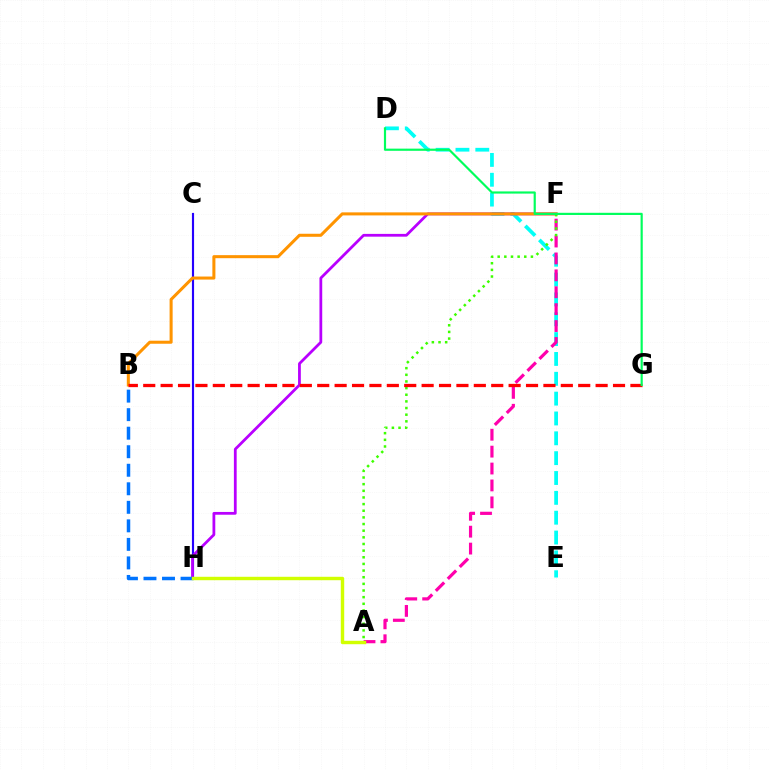{('C', 'H'): [{'color': '#2500ff', 'line_style': 'solid', 'thickness': 1.55}], ('D', 'E'): [{'color': '#00fff6', 'line_style': 'dashed', 'thickness': 2.7}], ('A', 'F'): [{'color': '#ff00ac', 'line_style': 'dashed', 'thickness': 2.3}, {'color': '#3dff00', 'line_style': 'dotted', 'thickness': 1.81}], ('F', 'H'): [{'color': '#b900ff', 'line_style': 'solid', 'thickness': 2.0}], ('B', 'F'): [{'color': '#ff9400', 'line_style': 'solid', 'thickness': 2.19}], ('B', 'H'): [{'color': '#0074ff', 'line_style': 'dashed', 'thickness': 2.52}], ('A', 'H'): [{'color': '#d1ff00', 'line_style': 'solid', 'thickness': 2.46}], ('B', 'G'): [{'color': '#ff0000', 'line_style': 'dashed', 'thickness': 2.36}], ('D', 'G'): [{'color': '#00ff5c', 'line_style': 'solid', 'thickness': 1.57}]}